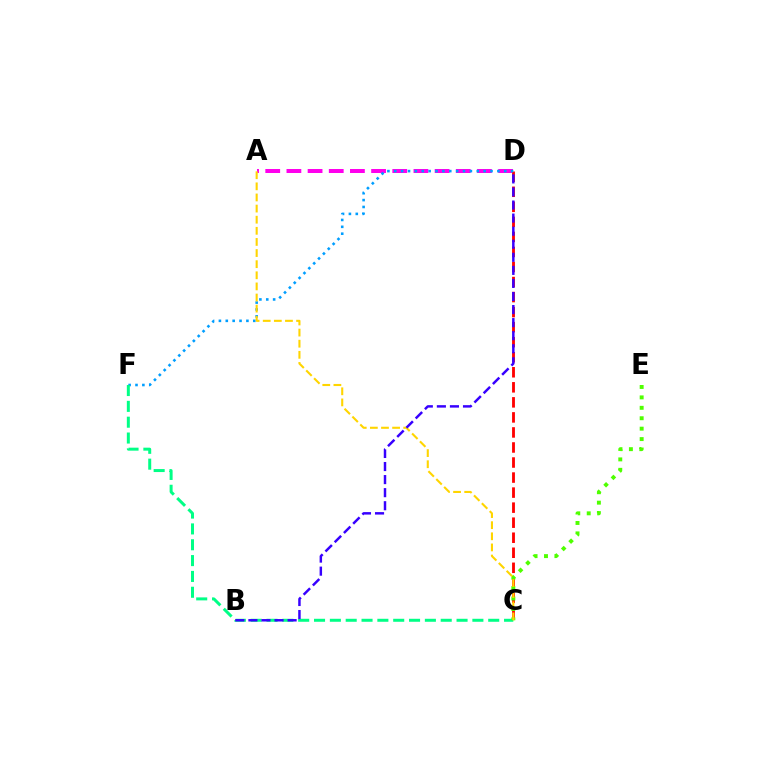{('A', 'D'): [{'color': '#ff00ed', 'line_style': 'dashed', 'thickness': 2.88}], ('C', 'D'): [{'color': '#ff0000', 'line_style': 'dashed', 'thickness': 2.04}], ('D', 'F'): [{'color': '#009eff', 'line_style': 'dotted', 'thickness': 1.87}], ('C', 'F'): [{'color': '#00ff86', 'line_style': 'dashed', 'thickness': 2.15}], ('C', 'E'): [{'color': '#4fff00', 'line_style': 'dotted', 'thickness': 2.83}], ('A', 'C'): [{'color': '#ffd500', 'line_style': 'dashed', 'thickness': 1.51}], ('B', 'D'): [{'color': '#3700ff', 'line_style': 'dashed', 'thickness': 1.77}]}